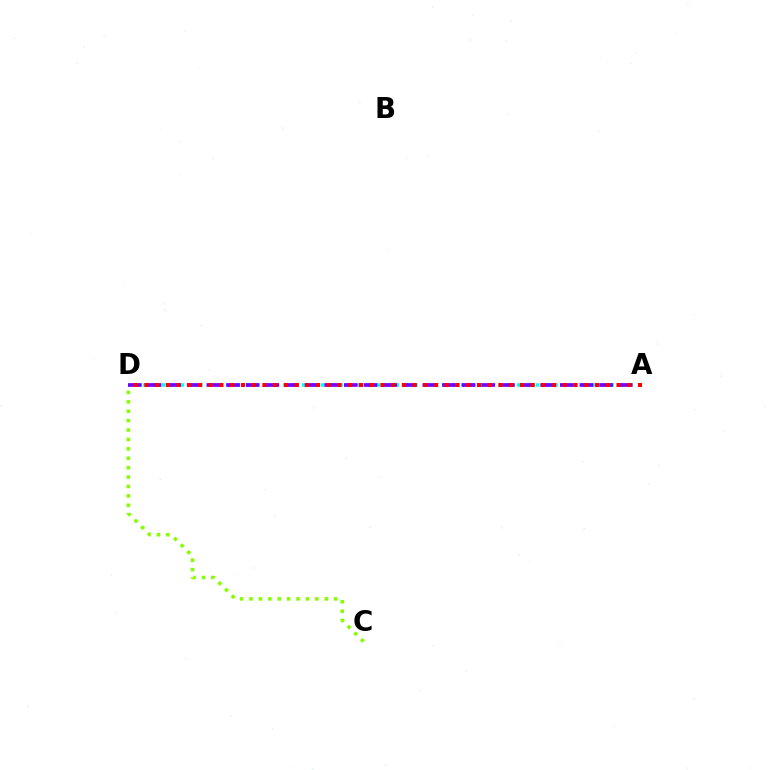{('A', 'D'): [{'color': '#00fff6', 'line_style': 'dotted', 'thickness': 2.54}, {'color': '#7200ff', 'line_style': 'dashed', 'thickness': 2.67}, {'color': '#ff0000', 'line_style': 'dotted', 'thickness': 2.92}], ('C', 'D'): [{'color': '#84ff00', 'line_style': 'dotted', 'thickness': 2.56}]}